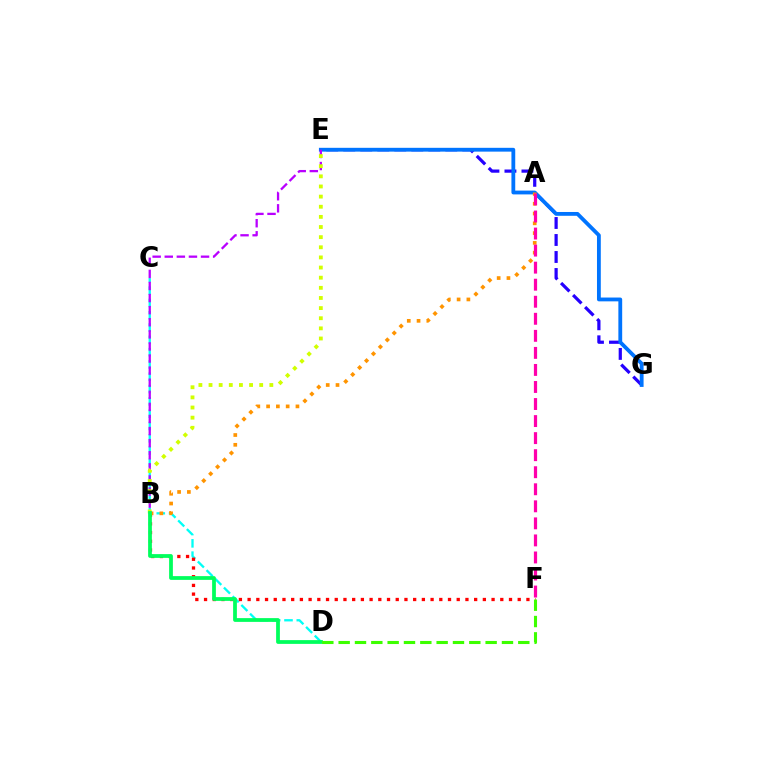{('C', 'D'): [{'color': '#00fff6', 'line_style': 'dashed', 'thickness': 1.67}], ('E', 'G'): [{'color': '#2500ff', 'line_style': 'dashed', 'thickness': 2.31}, {'color': '#0074ff', 'line_style': 'solid', 'thickness': 2.75}], ('B', 'F'): [{'color': '#ff0000', 'line_style': 'dotted', 'thickness': 2.37}], ('B', 'E'): [{'color': '#b900ff', 'line_style': 'dashed', 'thickness': 1.64}, {'color': '#d1ff00', 'line_style': 'dotted', 'thickness': 2.75}], ('A', 'B'): [{'color': '#ff9400', 'line_style': 'dotted', 'thickness': 2.66}], ('B', 'D'): [{'color': '#00ff5c', 'line_style': 'solid', 'thickness': 2.71}], ('D', 'F'): [{'color': '#3dff00', 'line_style': 'dashed', 'thickness': 2.22}], ('A', 'F'): [{'color': '#ff00ac', 'line_style': 'dashed', 'thickness': 2.32}]}